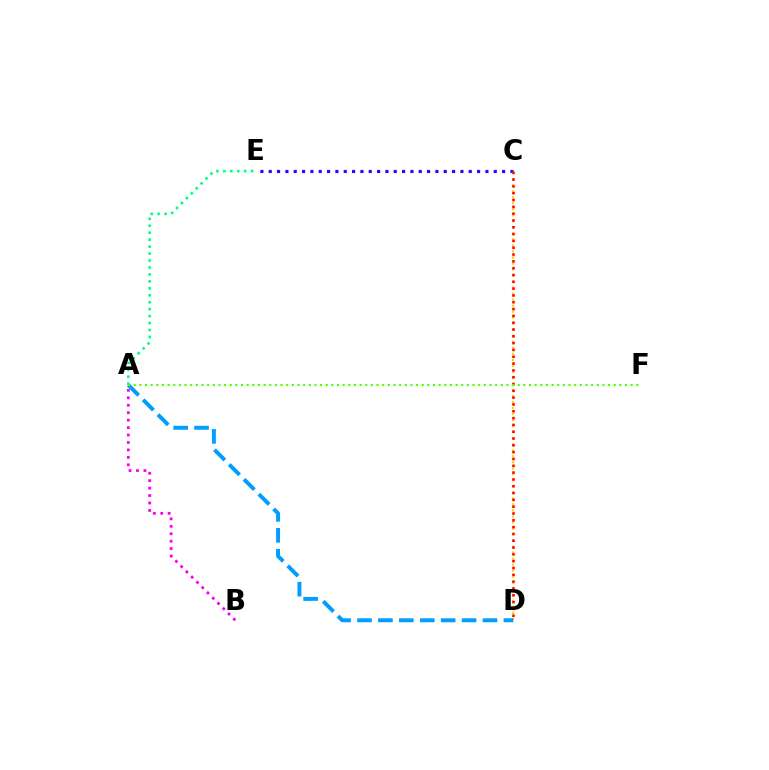{('A', 'B'): [{'color': '#ff00ed', 'line_style': 'dotted', 'thickness': 2.02}], ('C', 'E'): [{'color': '#3700ff', 'line_style': 'dotted', 'thickness': 2.26}], ('C', 'D'): [{'color': '#ffd500', 'line_style': 'dotted', 'thickness': 1.64}, {'color': '#ff0000', 'line_style': 'dotted', 'thickness': 1.85}], ('A', 'E'): [{'color': '#00ff86', 'line_style': 'dotted', 'thickness': 1.89}], ('A', 'D'): [{'color': '#009eff', 'line_style': 'dashed', 'thickness': 2.84}], ('A', 'F'): [{'color': '#4fff00', 'line_style': 'dotted', 'thickness': 1.53}]}